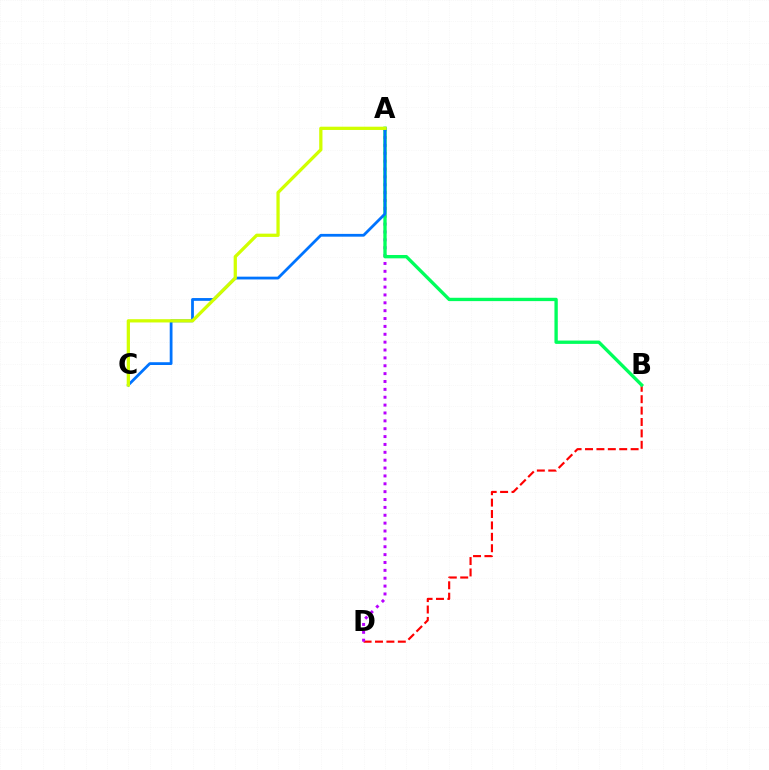{('B', 'D'): [{'color': '#ff0000', 'line_style': 'dashed', 'thickness': 1.55}], ('A', 'D'): [{'color': '#b900ff', 'line_style': 'dotted', 'thickness': 2.14}], ('A', 'B'): [{'color': '#00ff5c', 'line_style': 'solid', 'thickness': 2.4}], ('A', 'C'): [{'color': '#0074ff', 'line_style': 'solid', 'thickness': 2.0}, {'color': '#d1ff00', 'line_style': 'solid', 'thickness': 2.35}]}